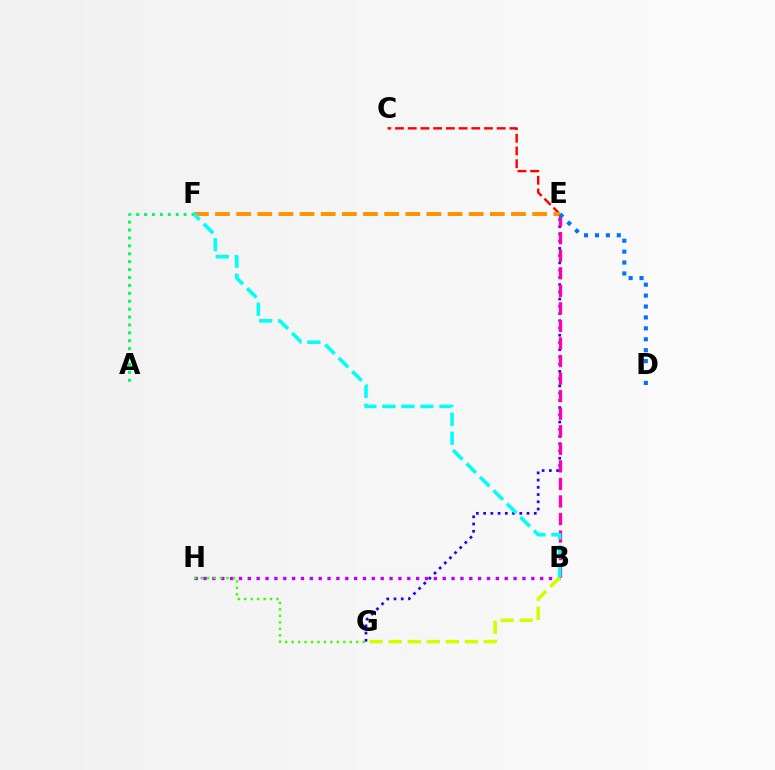{('B', 'H'): [{'color': '#b900ff', 'line_style': 'dotted', 'thickness': 2.41}], ('C', 'E'): [{'color': '#ff0000', 'line_style': 'dashed', 'thickness': 1.73}], ('E', 'G'): [{'color': '#2500ff', 'line_style': 'dotted', 'thickness': 1.97}], ('G', 'H'): [{'color': '#3dff00', 'line_style': 'dotted', 'thickness': 1.75}], ('B', 'E'): [{'color': '#ff00ac', 'line_style': 'dashed', 'thickness': 2.38}], ('E', 'F'): [{'color': '#ff9400', 'line_style': 'dashed', 'thickness': 2.87}], ('D', 'E'): [{'color': '#0074ff', 'line_style': 'dotted', 'thickness': 2.97}], ('B', 'G'): [{'color': '#d1ff00', 'line_style': 'dashed', 'thickness': 2.59}], ('A', 'F'): [{'color': '#00ff5c', 'line_style': 'dotted', 'thickness': 2.15}], ('B', 'F'): [{'color': '#00fff6', 'line_style': 'dashed', 'thickness': 2.58}]}